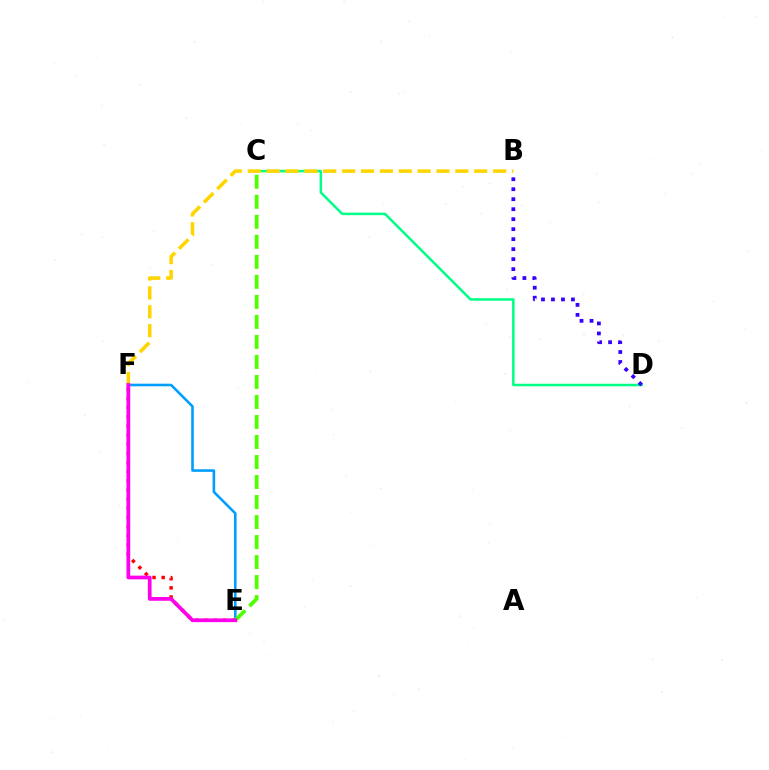{('E', 'F'): [{'color': '#009eff', 'line_style': 'solid', 'thickness': 1.87}, {'color': '#ff0000', 'line_style': 'dotted', 'thickness': 2.49}, {'color': '#ff00ed', 'line_style': 'solid', 'thickness': 2.69}], ('C', 'D'): [{'color': '#00ff86', 'line_style': 'solid', 'thickness': 1.8}], ('B', 'F'): [{'color': '#ffd500', 'line_style': 'dashed', 'thickness': 2.56}], ('C', 'E'): [{'color': '#4fff00', 'line_style': 'dashed', 'thickness': 2.72}], ('B', 'D'): [{'color': '#3700ff', 'line_style': 'dotted', 'thickness': 2.71}]}